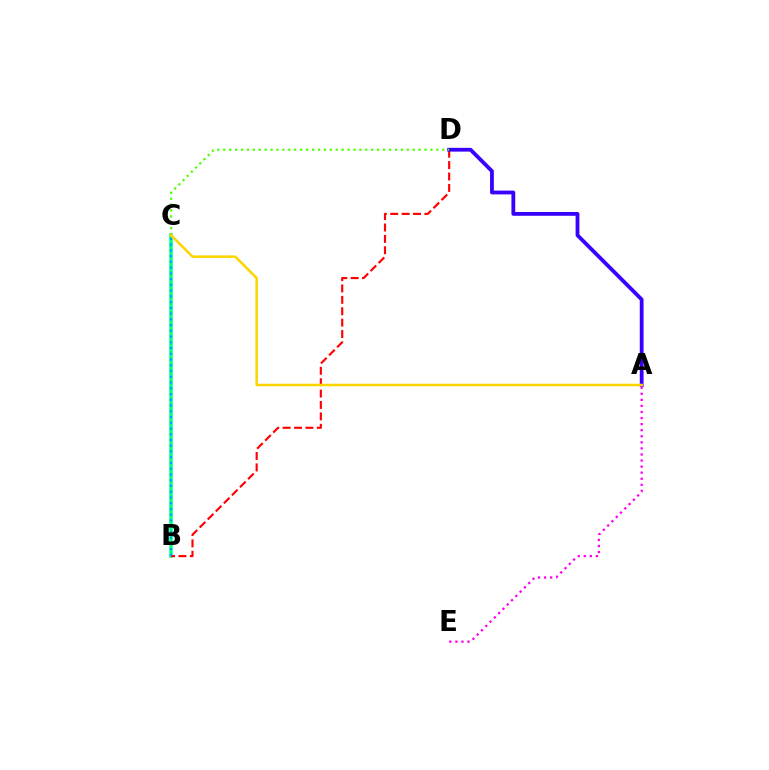{('B', 'C'): [{'color': '#00ff86', 'line_style': 'solid', 'thickness': 2.53}, {'color': '#009eff', 'line_style': 'dotted', 'thickness': 1.56}], ('B', 'D'): [{'color': '#ff0000', 'line_style': 'dashed', 'thickness': 1.55}], ('A', 'D'): [{'color': '#3700ff', 'line_style': 'solid', 'thickness': 2.73}], ('A', 'E'): [{'color': '#ff00ed', 'line_style': 'dotted', 'thickness': 1.65}], ('C', 'D'): [{'color': '#4fff00', 'line_style': 'dotted', 'thickness': 1.61}], ('A', 'C'): [{'color': '#ffd500', 'line_style': 'solid', 'thickness': 1.82}]}